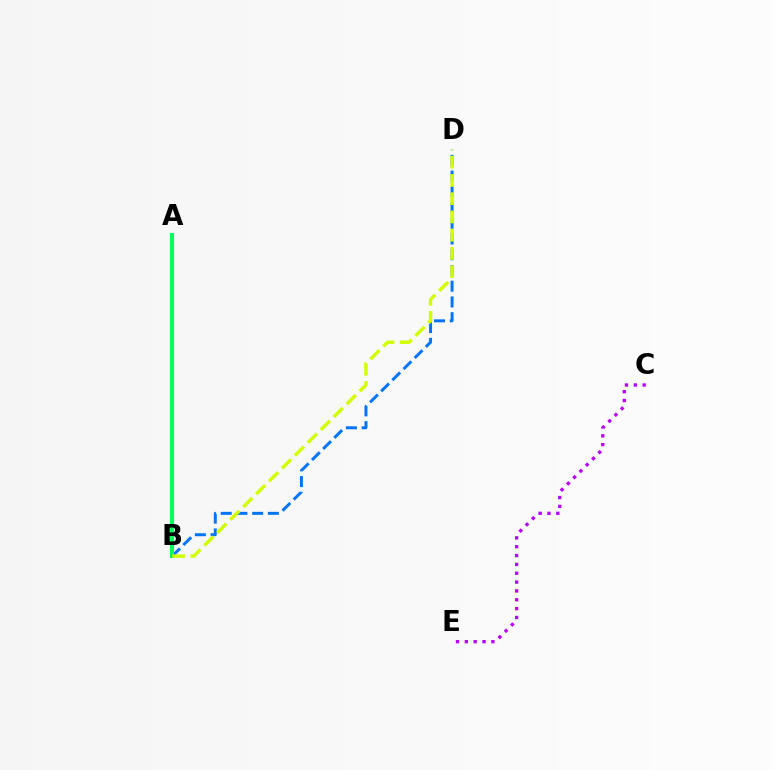{('B', 'D'): [{'color': '#0074ff', 'line_style': 'dashed', 'thickness': 2.14}, {'color': '#d1ff00', 'line_style': 'dashed', 'thickness': 2.48}], ('A', 'B'): [{'color': '#ff0000', 'line_style': 'dashed', 'thickness': 2.54}, {'color': '#00ff5c', 'line_style': 'solid', 'thickness': 2.97}], ('C', 'E'): [{'color': '#b900ff', 'line_style': 'dotted', 'thickness': 2.4}]}